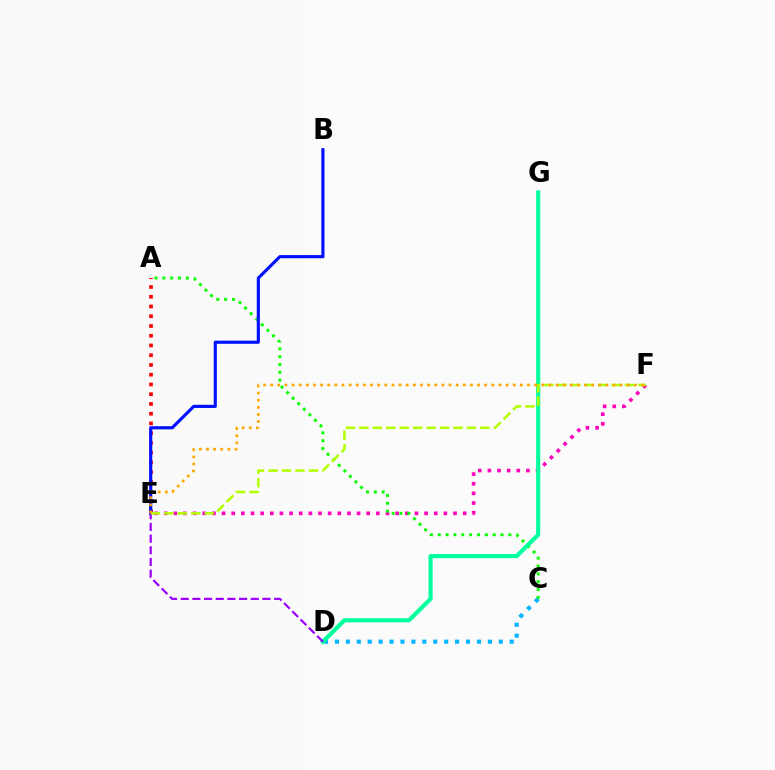{('C', 'D'): [{'color': '#00b5ff', 'line_style': 'dotted', 'thickness': 2.97}], ('E', 'F'): [{'color': '#ff00bd', 'line_style': 'dotted', 'thickness': 2.62}, {'color': '#b3ff00', 'line_style': 'dashed', 'thickness': 1.83}, {'color': '#ffa500', 'line_style': 'dotted', 'thickness': 1.94}], ('A', 'C'): [{'color': '#08ff00', 'line_style': 'dotted', 'thickness': 2.13}], ('A', 'E'): [{'color': '#ff0000', 'line_style': 'dotted', 'thickness': 2.65}], ('D', 'G'): [{'color': '#00ff9d', 'line_style': 'solid', 'thickness': 2.98}], ('B', 'E'): [{'color': '#0010ff', 'line_style': 'solid', 'thickness': 2.27}], ('D', 'E'): [{'color': '#9b00ff', 'line_style': 'dashed', 'thickness': 1.59}]}